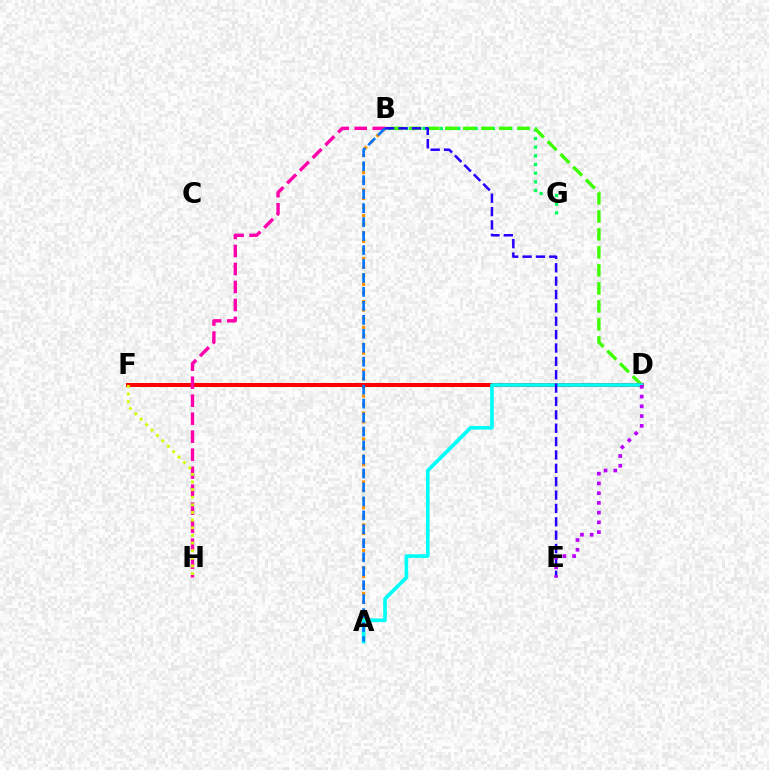{('B', 'G'): [{'color': '#00ff5c', 'line_style': 'dotted', 'thickness': 2.36}], ('B', 'D'): [{'color': '#3dff00', 'line_style': 'dashed', 'thickness': 2.45}], ('A', 'B'): [{'color': '#ff9400', 'line_style': 'dotted', 'thickness': 2.33}, {'color': '#0074ff', 'line_style': 'dashed', 'thickness': 1.9}], ('D', 'F'): [{'color': '#ff0000', 'line_style': 'solid', 'thickness': 2.89}], ('A', 'D'): [{'color': '#00fff6', 'line_style': 'solid', 'thickness': 2.63}], ('B', 'E'): [{'color': '#2500ff', 'line_style': 'dashed', 'thickness': 1.82}], ('B', 'H'): [{'color': '#ff00ac', 'line_style': 'dashed', 'thickness': 2.44}], ('D', 'E'): [{'color': '#b900ff', 'line_style': 'dotted', 'thickness': 2.65}], ('F', 'H'): [{'color': '#d1ff00', 'line_style': 'dotted', 'thickness': 2.07}]}